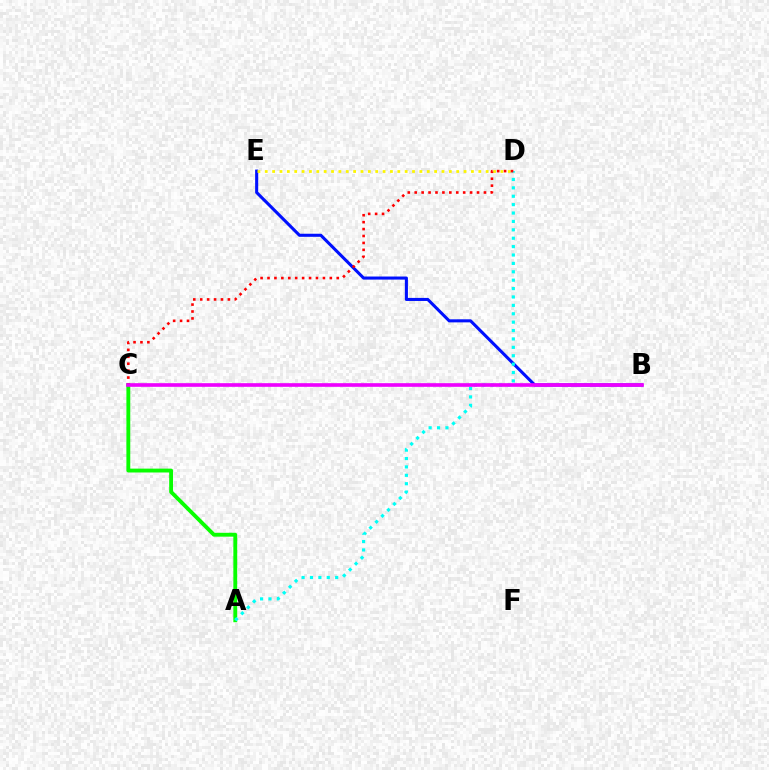{('A', 'C'): [{'color': '#08ff00', 'line_style': 'solid', 'thickness': 2.78}], ('B', 'E'): [{'color': '#0010ff', 'line_style': 'solid', 'thickness': 2.21}], ('A', 'D'): [{'color': '#00fff6', 'line_style': 'dotted', 'thickness': 2.28}], ('D', 'E'): [{'color': '#fcf500', 'line_style': 'dotted', 'thickness': 2.0}], ('C', 'D'): [{'color': '#ff0000', 'line_style': 'dotted', 'thickness': 1.88}], ('B', 'C'): [{'color': '#ee00ff', 'line_style': 'solid', 'thickness': 2.62}]}